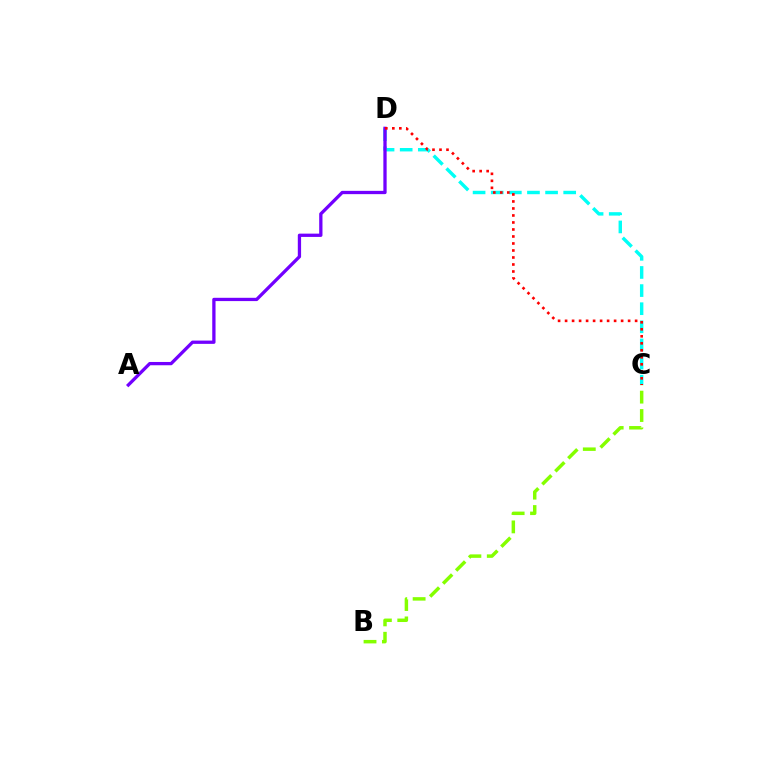{('C', 'D'): [{'color': '#00fff6', 'line_style': 'dashed', 'thickness': 2.46}, {'color': '#ff0000', 'line_style': 'dotted', 'thickness': 1.9}], ('B', 'C'): [{'color': '#84ff00', 'line_style': 'dashed', 'thickness': 2.5}], ('A', 'D'): [{'color': '#7200ff', 'line_style': 'solid', 'thickness': 2.37}]}